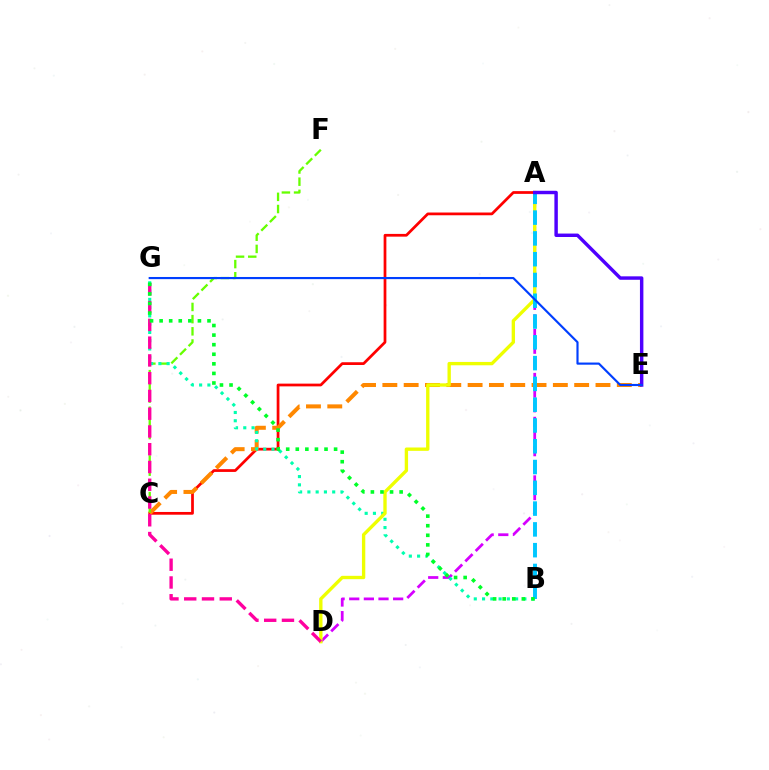{('A', 'C'): [{'color': '#ff0000', 'line_style': 'solid', 'thickness': 1.97}], ('C', 'E'): [{'color': '#ff8800', 'line_style': 'dashed', 'thickness': 2.9}], ('A', 'D'): [{'color': '#d600ff', 'line_style': 'dashed', 'thickness': 1.99}, {'color': '#eeff00', 'line_style': 'solid', 'thickness': 2.41}], ('C', 'F'): [{'color': '#66ff00', 'line_style': 'dashed', 'thickness': 1.66}], ('B', 'G'): [{'color': '#00ffaf', 'line_style': 'dotted', 'thickness': 2.25}, {'color': '#00ff27', 'line_style': 'dotted', 'thickness': 2.6}], ('D', 'G'): [{'color': '#ff00a0', 'line_style': 'dashed', 'thickness': 2.41}], ('A', 'B'): [{'color': '#00c7ff', 'line_style': 'dashed', 'thickness': 2.82}], ('A', 'E'): [{'color': '#4f00ff', 'line_style': 'solid', 'thickness': 2.48}], ('E', 'G'): [{'color': '#003fff', 'line_style': 'solid', 'thickness': 1.55}]}